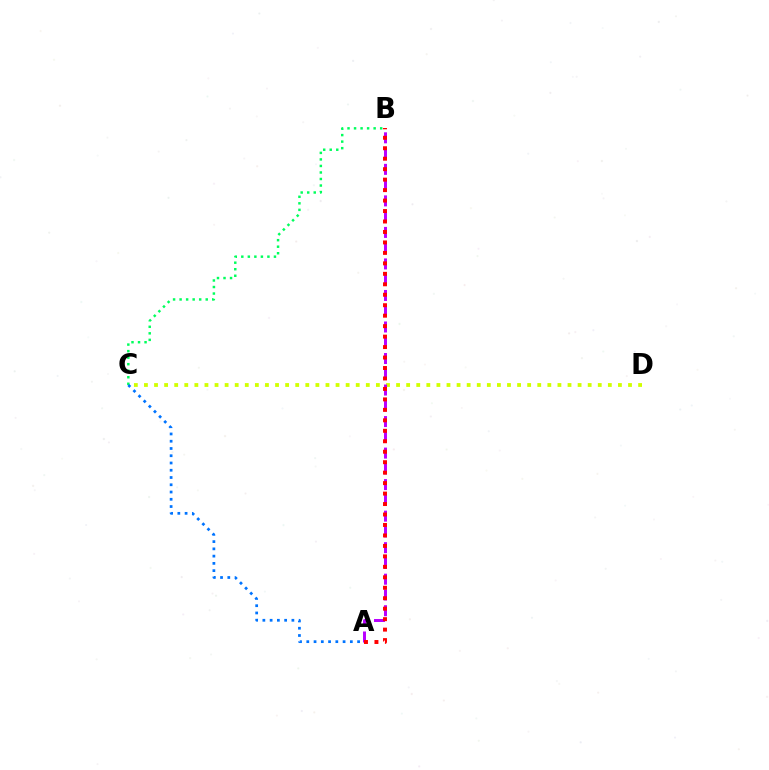{('B', 'C'): [{'color': '#00ff5c', 'line_style': 'dotted', 'thickness': 1.77}], ('C', 'D'): [{'color': '#d1ff00', 'line_style': 'dotted', 'thickness': 2.74}], ('A', 'C'): [{'color': '#0074ff', 'line_style': 'dotted', 'thickness': 1.97}], ('A', 'B'): [{'color': '#b900ff', 'line_style': 'dashed', 'thickness': 2.14}, {'color': '#ff0000', 'line_style': 'dotted', 'thickness': 2.84}]}